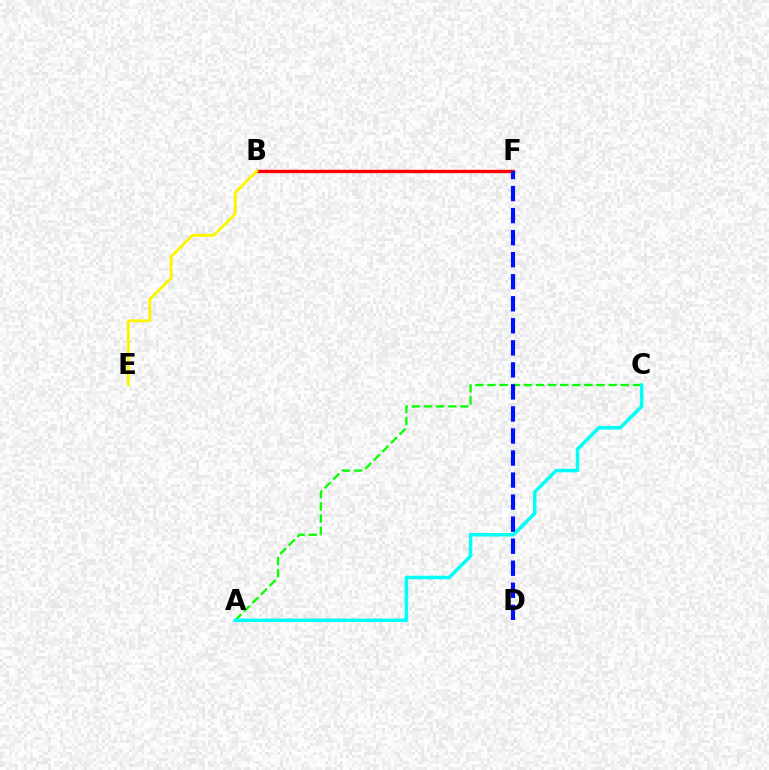{('A', 'C'): [{'color': '#08ff00', 'line_style': 'dashed', 'thickness': 1.65}, {'color': '#00fff6', 'line_style': 'solid', 'thickness': 2.52}], ('B', 'F'): [{'color': '#ee00ff', 'line_style': 'solid', 'thickness': 1.53}, {'color': '#ff0000', 'line_style': 'solid', 'thickness': 2.4}], ('D', 'F'): [{'color': '#0010ff', 'line_style': 'dashed', 'thickness': 2.99}], ('B', 'E'): [{'color': '#fcf500', 'line_style': 'solid', 'thickness': 2.07}]}